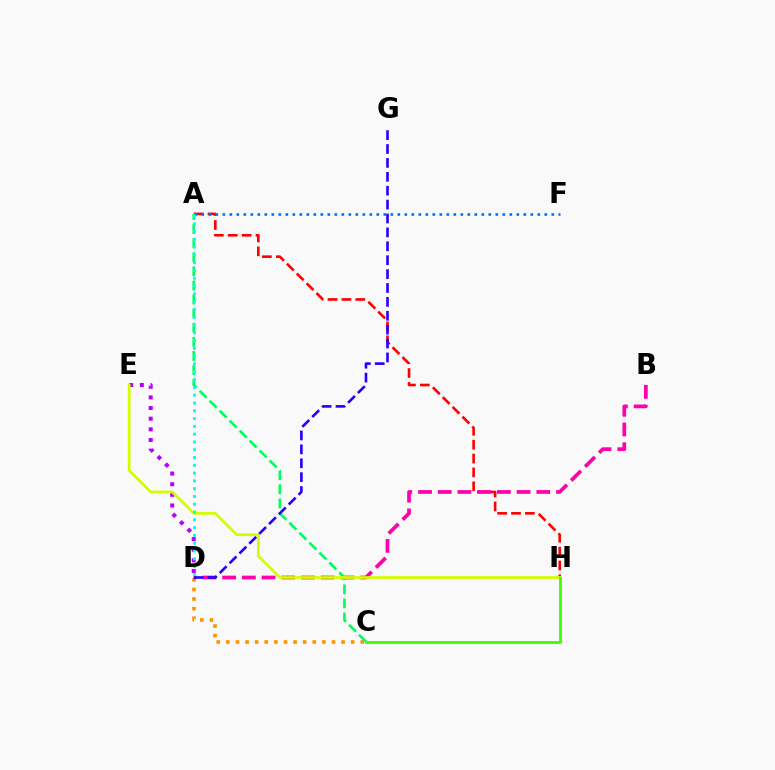{('A', 'H'): [{'color': '#ff0000', 'line_style': 'dashed', 'thickness': 1.89}], ('C', 'D'): [{'color': '#ff9400', 'line_style': 'dotted', 'thickness': 2.61}], ('B', 'D'): [{'color': '#ff00ac', 'line_style': 'dashed', 'thickness': 2.68}], ('A', 'F'): [{'color': '#0074ff', 'line_style': 'dotted', 'thickness': 1.9}], ('A', 'C'): [{'color': '#00ff5c', 'line_style': 'dashed', 'thickness': 1.92}], ('D', 'E'): [{'color': '#b900ff', 'line_style': 'dotted', 'thickness': 2.89}], ('E', 'H'): [{'color': '#d1ff00', 'line_style': 'solid', 'thickness': 1.96}], ('D', 'G'): [{'color': '#2500ff', 'line_style': 'dashed', 'thickness': 1.89}], ('A', 'D'): [{'color': '#00fff6', 'line_style': 'dotted', 'thickness': 2.12}], ('C', 'H'): [{'color': '#3dff00', 'line_style': 'solid', 'thickness': 2.04}]}